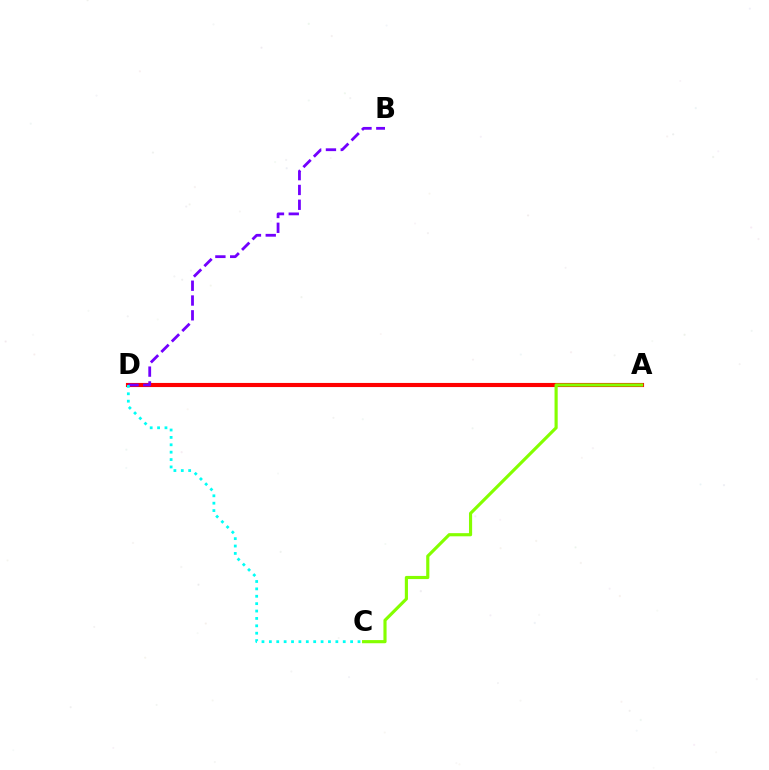{('A', 'D'): [{'color': '#ff0000', 'line_style': 'solid', 'thickness': 2.97}], ('B', 'D'): [{'color': '#7200ff', 'line_style': 'dashed', 'thickness': 2.01}], ('C', 'D'): [{'color': '#00fff6', 'line_style': 'dotted', 'thickness': 2.01}], ('A', 'C'): [{'color': '#84ff00', 'line_style': 'solid', 'thickness': 2.27}]}